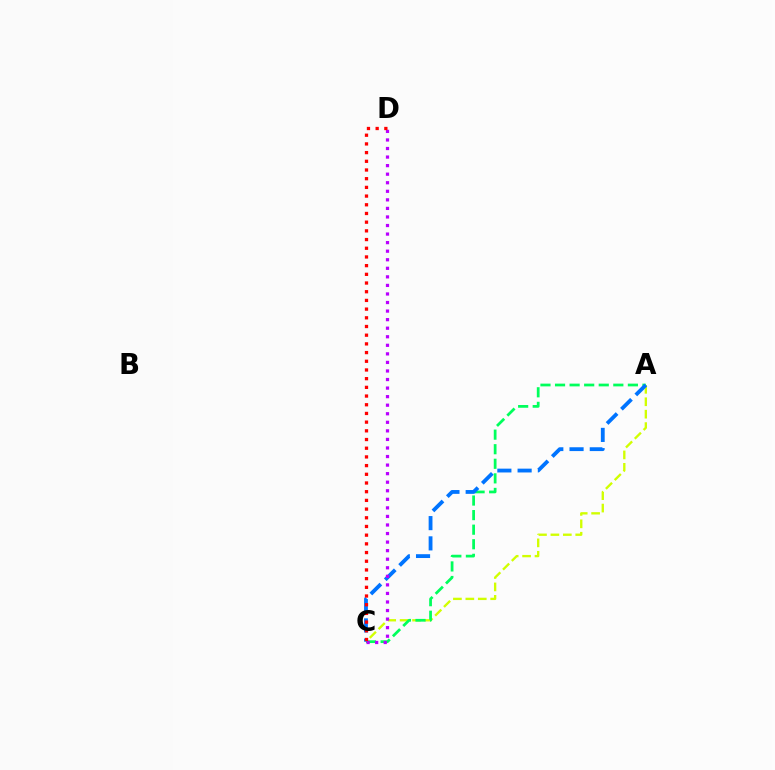{('A', 'C'): [{'color': '#d1ff00', 'line_style': 'dashed', 'thickness': 1.69}, {'color': '#00ff5c', 'line_style': 'dashed', 'thickness': 1.98}, {'color': '#0074ff', 'line_style': 'dashed', 'thickness': 2.75}], ('C', 'D'): [{'color': '#b900ff', 'line_style': 'dotted', 'thickness': 2.32}, {'color': '#ff0000', 'line_style': 'dotted', 'thickness': 2.36}]}